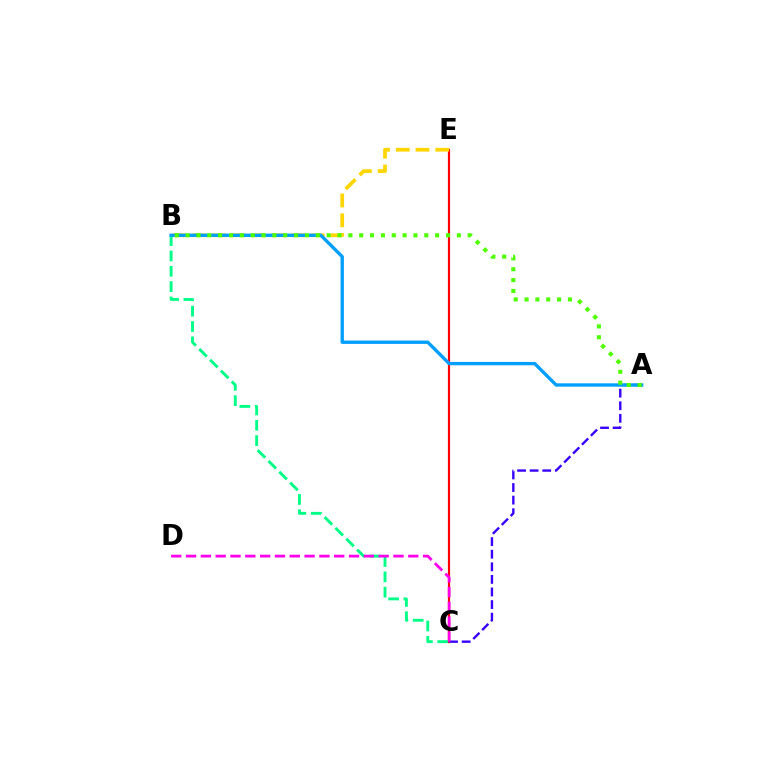{('C', 'E'): [{'color': '#ff0000', 'line_style': 'solid', 'thickness': 1.58}], ('A', 'C'): [{'color': '#3700ff', 'line_style': 'dashed', 'thickness': 1.71}], ('B', 'E'): [{'color': '#ffd500', 'line_style': 'dashed', 'thickness': 2.68}], ('B', 'C'): [{'color': '#00ff86', 'line_style': 'dashed', 'thickness': 2.08}], ('A', 'B'): [{'color': '#009eff', 'line_style': 'solid', 'thickness': 2.41}, {'color': '#4fff00', 'line_style': 'dotted', 'thickness': 2.95}], ('C', 'D'): [{'color': '#ff00ed', 'line_style': 'dashed', 'thickness': 2.01}]}